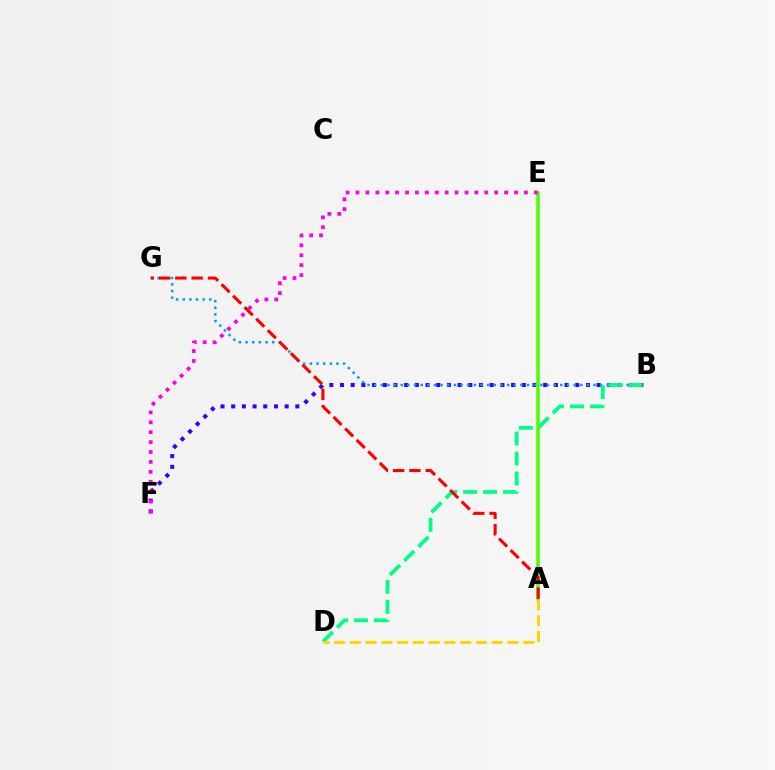{('B', 'F'): [{'color': '#3700ff', 'line_style': 'dotted', 'thickness': 2.91}], ('B', 'G'): [{'color': '#009eff', 'line_style': 'dotted', 'thickness': 1.81}], ('B', 'D'): [{'color': '#00ff86', 'line_style': 'dashed', 'thickness': 2.71}], ('A', 'E'): [{'color': '#4fff00', 'line_style': 'solid', 'thickness': 2.54}], ('E', 'F'): [{'color': '#ff00ed', 'line_style': 'dotted', 'thickness': 2.69}], ('A', 'D'): [{'color': '#ffd500', 'line_style': 'dashed', 'thickness': 2.14}], ('A', 'G'): [{'color': '#ff0000', 'line_style': 'dashed', 'thickness': 2.21}]}